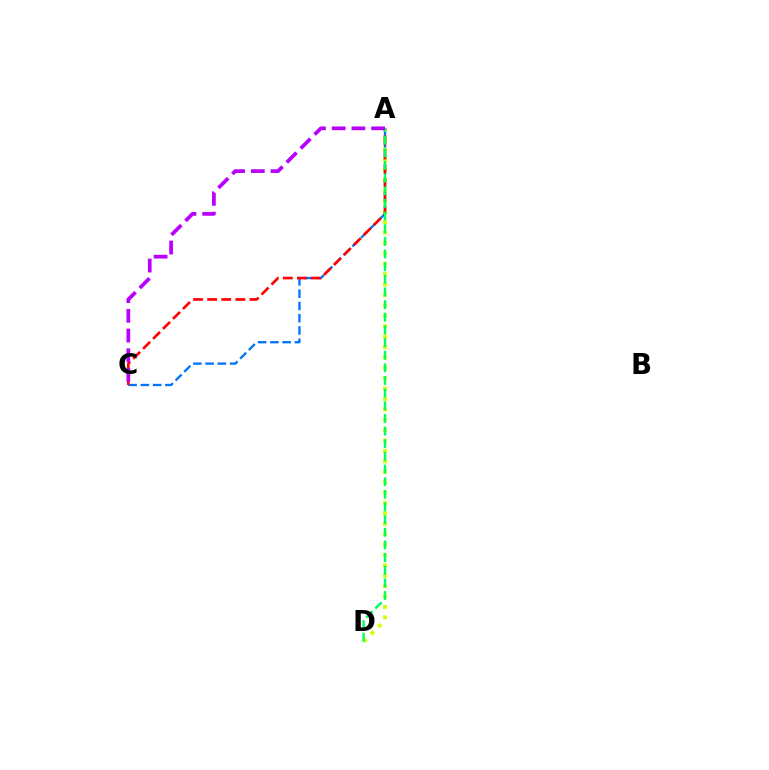{('A', 'C'): [{'color': '#0074ff', 'line_style': 'dashed', 'thickness': 1.67}, {'color': '#ff0000', 'line_style': 'dashed', 'thickness': 1.91}, {'color': '#b900ff', 'line_style': 'dashed', 'thickness': 2.68}], ('A', 'D'): [{'color': '#d1ff00', 'line_style': 'dotted', 'thickness': 2.83}, {'color': '#00ff5c', 'line_style': 'dashed', 'thickness': 1.72}]}